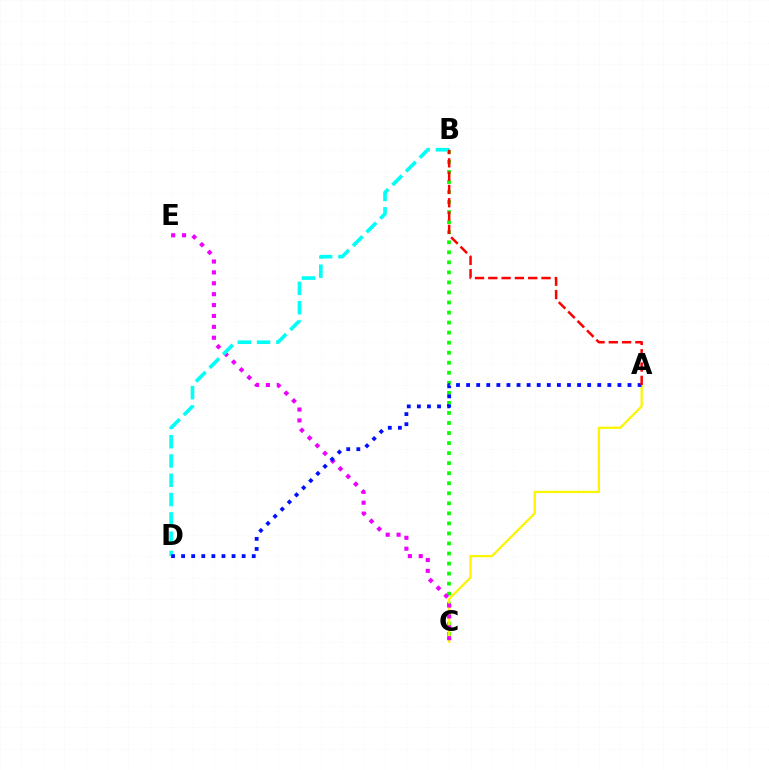{('B', 'C'): [{'color': '#08ff00', 'line_style': 'dotted', 'thickness': 2.73}], ('A', 'C'): [{'color': '#fcf500', 'line_style': 'solid', 'thickness': 1.62}], ('C', 'E'): [{'color': '#ee00ff', 'line_style': 'dotted', 'thickness': 2.96}], ('B', 'D'): [{'color': '#00fff6', 'line_style': 'dashed', 'thickness': 2.62}], ('A', 'D'): [{'color': '#0010ff', 'line_style': 'dotted', 'thickness': 2.74}], ('A', 'B'): [{'color': '#ff0000', 'line_style': 'dashed', 'thickness': 1.81}]}